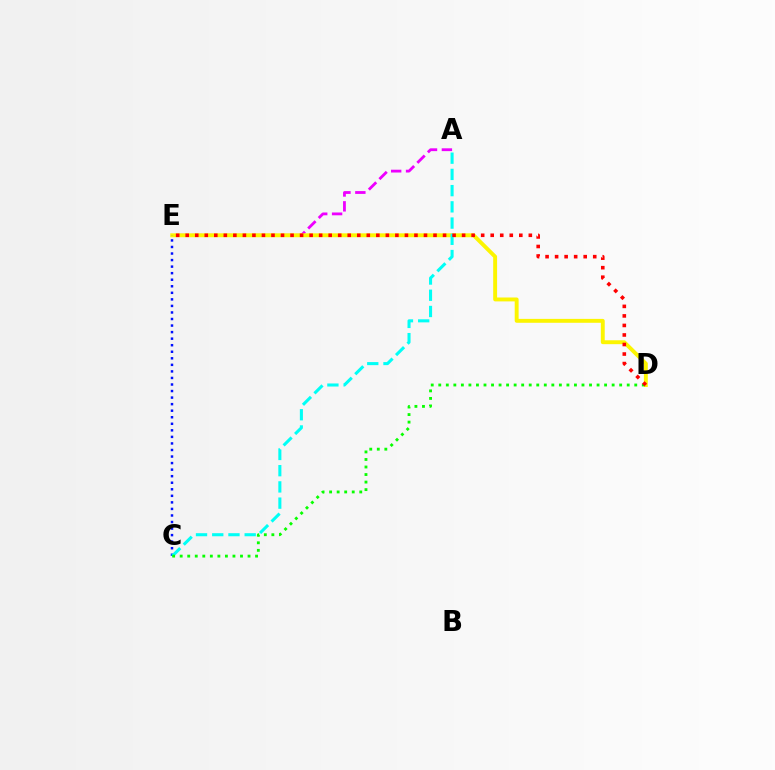{('A', 'E'): [{'color': '#ee00ff', 'line_style': 'dashed', 'thickness': 2.02}], ('D', 'E'): [{'color': '#fcf500', 'line_style': 'solid', 'thickness': 2.81}, {'color': '#ff0000', 'line_style': 'dotted', 'thickness': 2.59}], ('C', 'E'): [{'color': '#0010ff', 'line_style': 'dotted', 'thickness': 1.78}], ('A', 'C'): [{'color': '#00fff6', 'line_style': 'dashed', 'thickness': 2.2}], ('C', 'D'): [{'color': '#08ff00', 'line_style': 'dotted', 'thickness': 2.05}]}